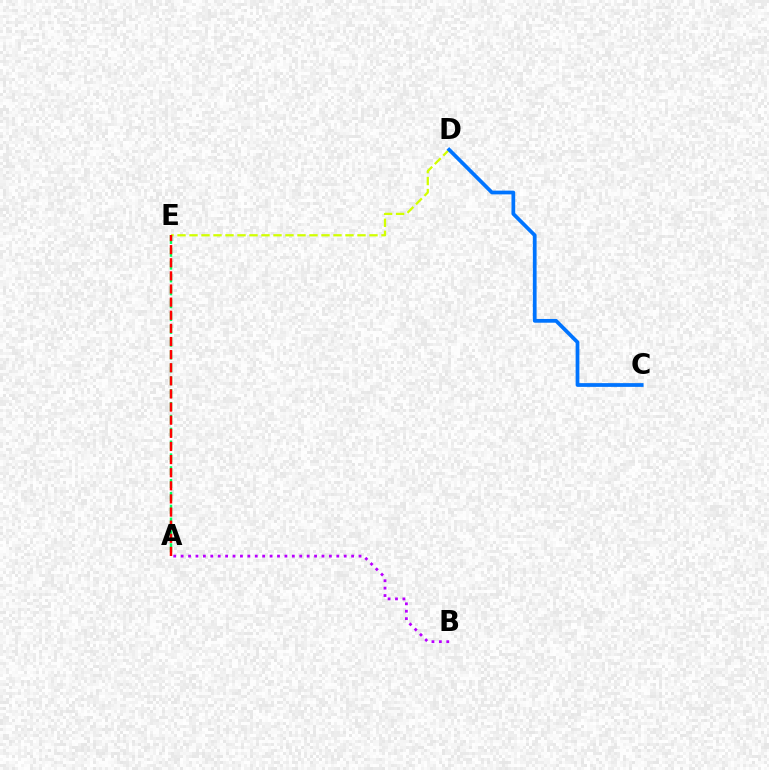{('A', 'E'): [{'color': '#00ff5c', 'line_style': 'dashed', 'thickness': 1.74}, {'color': '#ff0000', 'line_style': 'dashed', 'thickness': 1.78}], ('D', 'E'): [{'color': '#d1ff00', 'line_style': 'dashed', 'thickness': 1.63}], ('A', 'B'): [{'color': '#b900ff', 'line_style': 'dotted', 'thickness': 2.01}], ('C', 'D'): [{'color': '#0074ff', 'line_style': 'solid', 'thickness': 2.7}]}